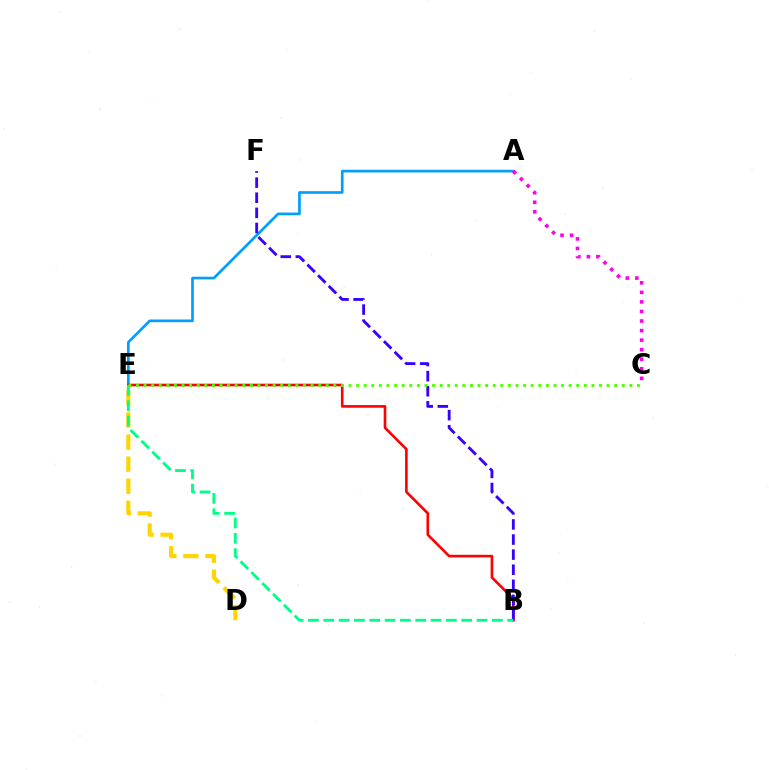{('A', 'E'): [{'color': '#009eff', 'line_style': 'solid', 'thickness': 1.93}], ('D', 'E'): [{'color': '#ffd500', 'line_style': 'dashed', 'thickness': 3.0}], ('B', 'E'): [{'color': '#ff0000', 'line_style': 'solid', 'thickness': 1.89}, {'color': '#00ff86', 'line_style': 'dashed', 'thickness': 2.08}], ('B', 'F'): [{'color': '#3700ff', 'line_style': 'dashed', 'thickness': 2.05}], ('A', 'C'): [{'color': '#ff00ed', 'line_style': 'dotted', 'thickness': 2.6}], ('C', 'E'): [{'color': '#4fff00', 'line_style': 'dotted', 'thickness': 2.06}]}